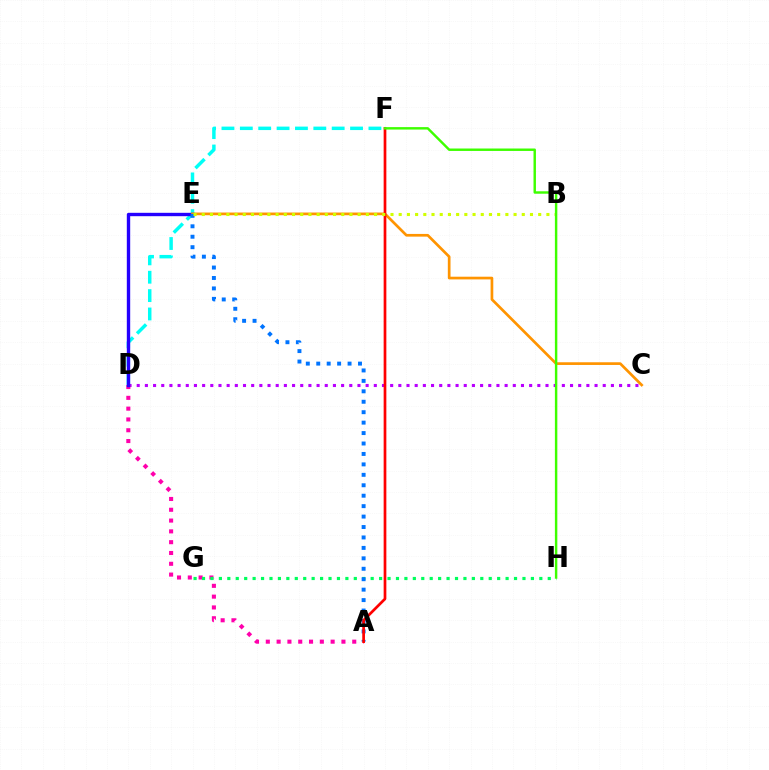{('C', 'D'): [{'color': '#b900ff', 'line_style': 'dotted', 'thickness': 2.22}], ('A', 'D'): [{'color': '#ff00ac', 'line_style': 'dotted', 'thickness': 2.94}], ('D', 'F'): [{'color': '#00fff6', 'line_style': 'dashed', 'thickness': 2.5}], ('D', 'E'): [{'color': '#2500ff', 'line_style': 'solid', 'thickness': 2.43}], ('G', 'H'): [{'color': '#00ff5c', 'line_style': 'dotted', 'thickness': 2.29}], ('C', 'E'): [{'color': '#ff9400', 'line_style': 'solid', 'thickness': 1.94}], ('A', 'E'): [{'color': '#0074ff', 'line_style': 'dotted', 'thickness': 2.84}], ('A', 'F'): [{'color': '#ff0000', 'line_style': 'solid', 'thickness': 1.95}], ('B', 'E'): [{'color': '#d1ff00', 'line_style': 'dotted', 'thickness': 2.23}], ('F', 'H'): [{'color': '#3dff00', 'line_style': 'solid', 'thickness': 1.76}]}